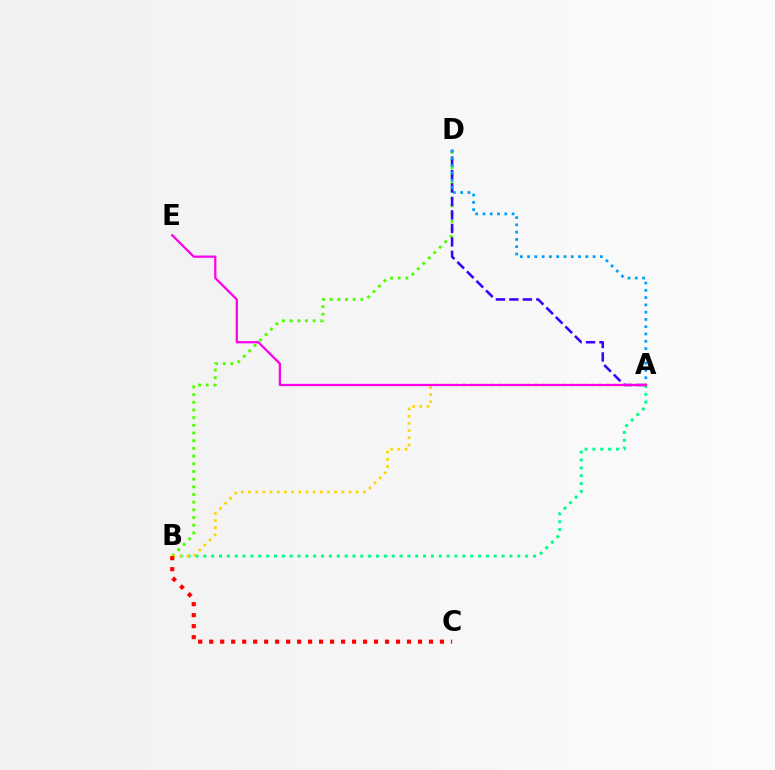{('A', 'B'): [{'color': '#00ff86', 'line_style': 'dotted', 'thickness': 2.13}, {'color': '#ffd500', 'line_style': 'dotted', 'thickness': 1.95}], ('B', 'D'): [{'color': '#4fff00', 'line_style': 'dotted', 'thickness': 2.09}], ('A', 'D'): [{'color': '#3700ff', 'line_style': 'dashed', 'thickness': 1.83}, {'color': '#009eff', 'line_style': 'dotted', 'thickness': 1.98}], ('A', 'E'): [{'color': '#ff00ed', 'line_style': 'solid', 'thickness': 1.63}], ('B', 'C'): [{'color': '#ff0000', 'line_style': 'dotted', 'thickness': 2.99}]}